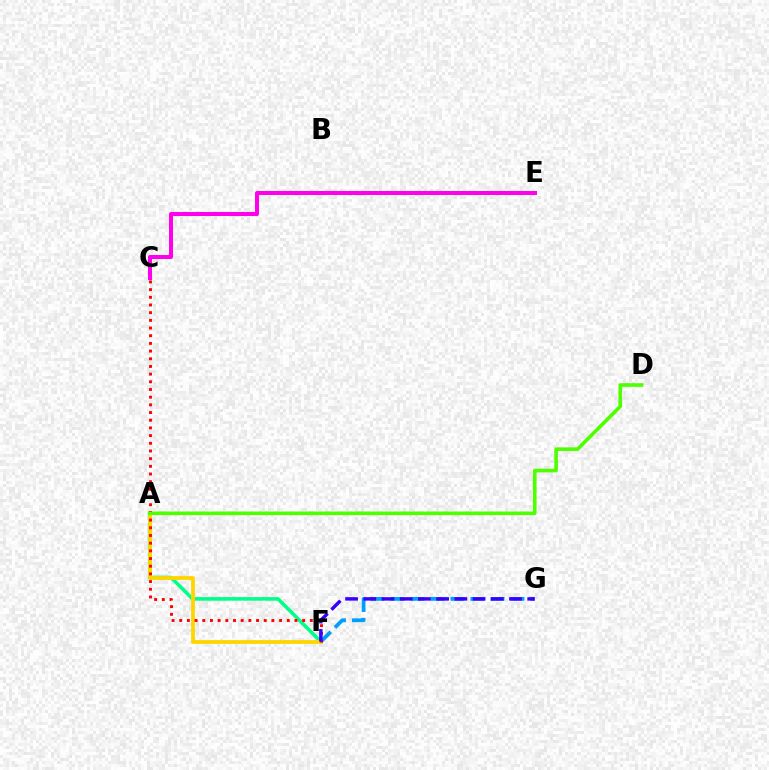{('A', 'F'): [{'color': '#00ff86', 'line_style': 'solid', 'thickness': 2.57}, {'color': '#ffd500', 'line_style': 'solid', 'thickness': 2.73}], ('F', 'G'): [{'color': '#009eff', 'line_style': 'dashed', 'thickness': 2.72}, {'color': '#3700ff', 'line_style': 'dashed', 'thickness': 2.47}], ('C', 'F'): [{'color': '#ff0000', 'line_style': 'dotted', 'thickness': 2.09}], ('C', 'E'): [{'color': '#ff00ed', 'line_style': 'solid', 'thickness': 2.9}], ('A', 'D'): [{'color': '#4fff00', 'line_style': 'solid', 'thickness': 2.61}]}